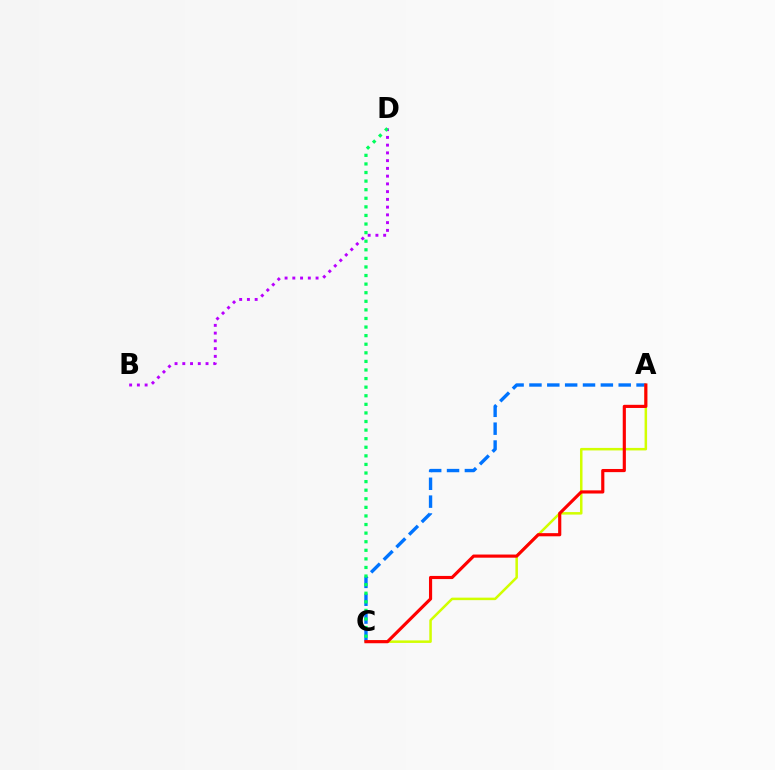{('A', 'C'): [{'color': '#0074ff', 'line_style': 'dashed', 'thickness': 2.43}, {'color': '#d1ff00', 'line_style': 'solid', 'thickness': 1.81}, {'color': '#ff0000', 'line_style': 'solid', 'thickness': 2.27}], ('B', 'D'): [{'color': '#b900ff', 'line_style': 'dotted', 'thickness': 2.11}], ('C', 'D'): [{'color': '#00ff5c', 'line_style': 'dotted', 'thickness': 2.33}]}